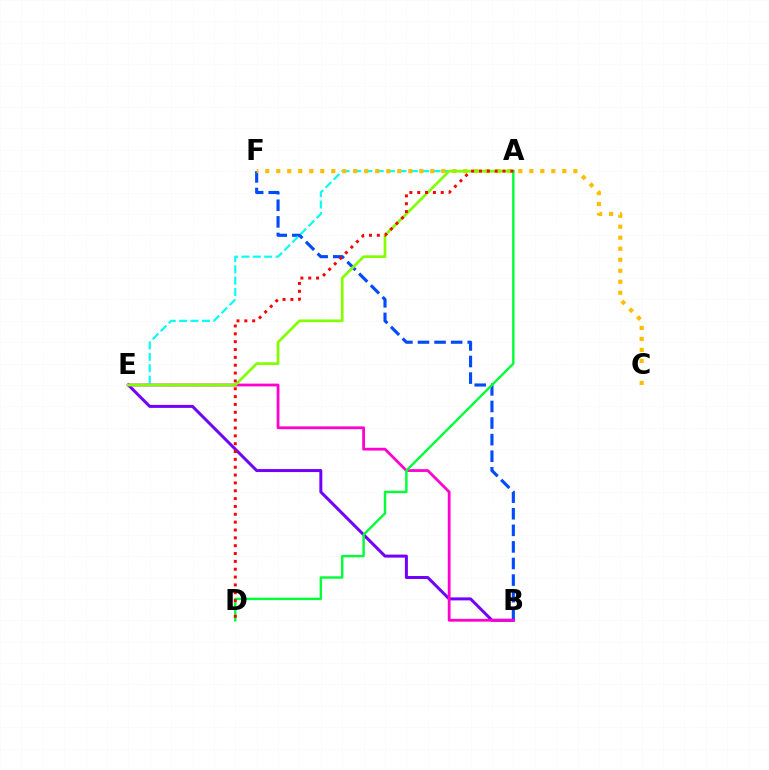{('B', 'F'): [{'color': '#004bff', 'line_style': 'dashed', 'thickness': 2.25}], ('A', 'E'): [{'color': '#00fff6', 'line_style': 'dashed', 'thickness': 1.55}, {'color': '#84ff00', 'line_style': 'solid', 'thickness': 1.96}], ('B', 'E'): [{'color': '#7200ff', 'line_style': 'solid', 'thickness': 2.16}, {'color': '#ff00cf', 'line_style': 'solid', 'thickness': 2.01}], ('C', 'F'): [{'color': '#ffbd00', 'line_style': 'dotted', 'thickness': 2.99}], ('A', 'D'): [{'color': '#00ff39', 'line_style': 'solid', 'thickness': 1.74}, {'color': '#ff0000', 'line_style': 'dotted', 'thickness': 2.13}]}